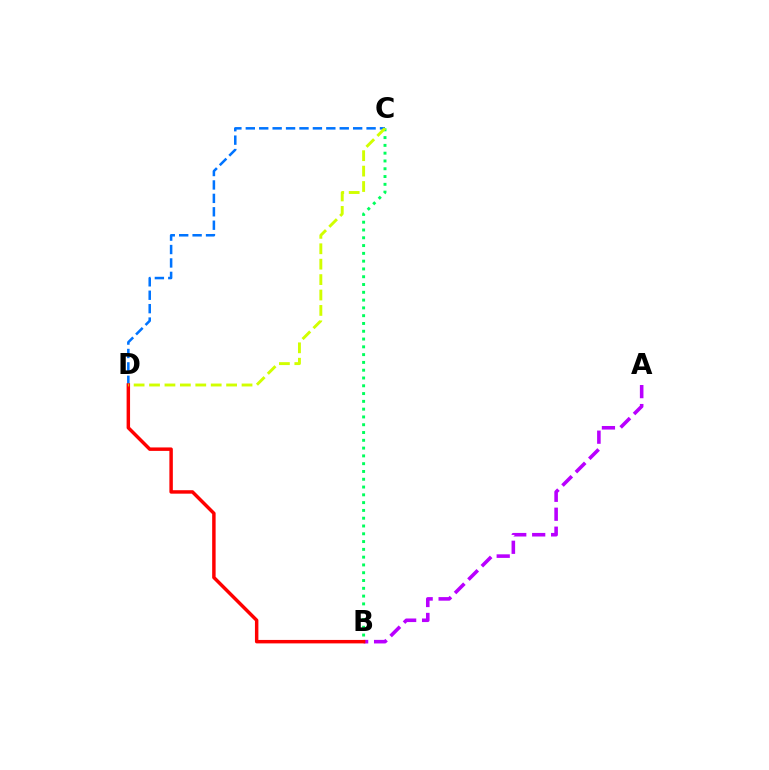{('B', 'C'): [{'color': '#00ff5c', 'line_style': 'dotted', 'thickness': 2.12}], ('C', 'D'): [{'color': '#0074ff', 'line_style': 'dashed', 'thickness': 1.82}, {'color': '#d1ff00', 'line_style': 'dashed', 'thickness': 2.09}], ('A', 'B'): [{'color': '#b900ff', 'line_style': 'dashed', 'thickness': 2.57}], ('B', 'D'): [{'color': '#ff0000', 'line_style': 'solid', 'thickness': 2.49}]}